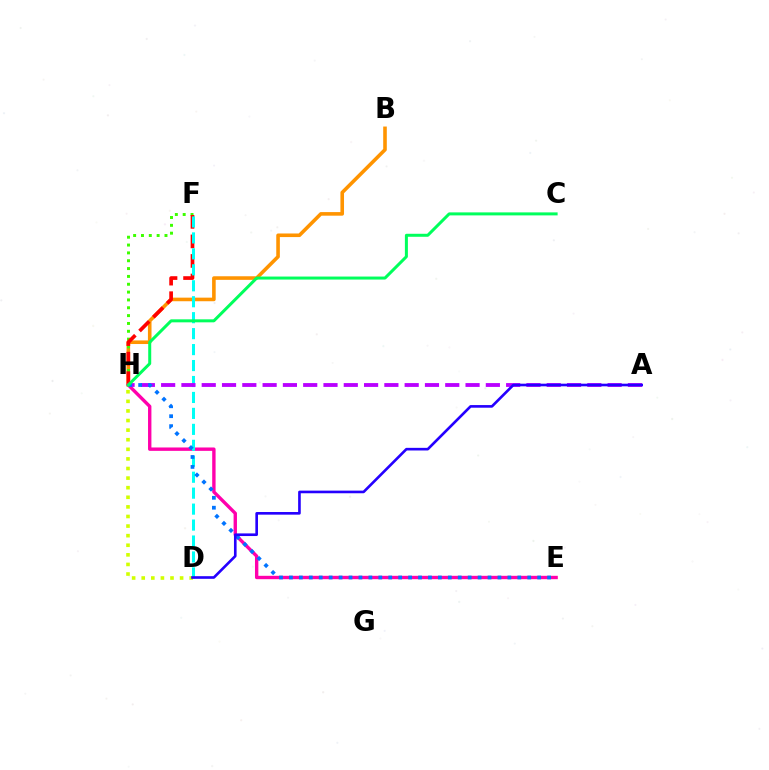{('B', 'H'): [{'color': '#ff9400', 'line_style': 'solid', 'thickness': 2.59}], ('F', 'H'): [{'color': '#3dff00', 'line_style': 'dotted', 'thickness': 2.13}, {'color': '#ff0000', 'line_style': 'dashed', 'thickness': 2.65}], ('E', 'H'): [{'color': '#ff00ac', 'line_style': 'solid', 'thickness': 2.43}, {'color': '#0074ff', 'line_style': 'dotted', 'thickness': 2.7}], ('D', 'F'): [{'color': '#00fff6', 'line_style': 'dashed', 'thickness': 2.17}], ('A', 'H'): [{'color': '#b900ff', 'line_style': 'dashed', 'thickness': 2.76}], ('D', 'H'): [{'color': '#d1ff00', 'line_style': 'dotted', 'thickness': 2.61}], ('A', 'D'): [{'color': '#2500ff', 'line_style': 'solid', 'thickness': 1.9}], ('C', 'H'): [{'color': '#00ff5c', 'line_style': 'solid', 'thickness': 2.16}]}